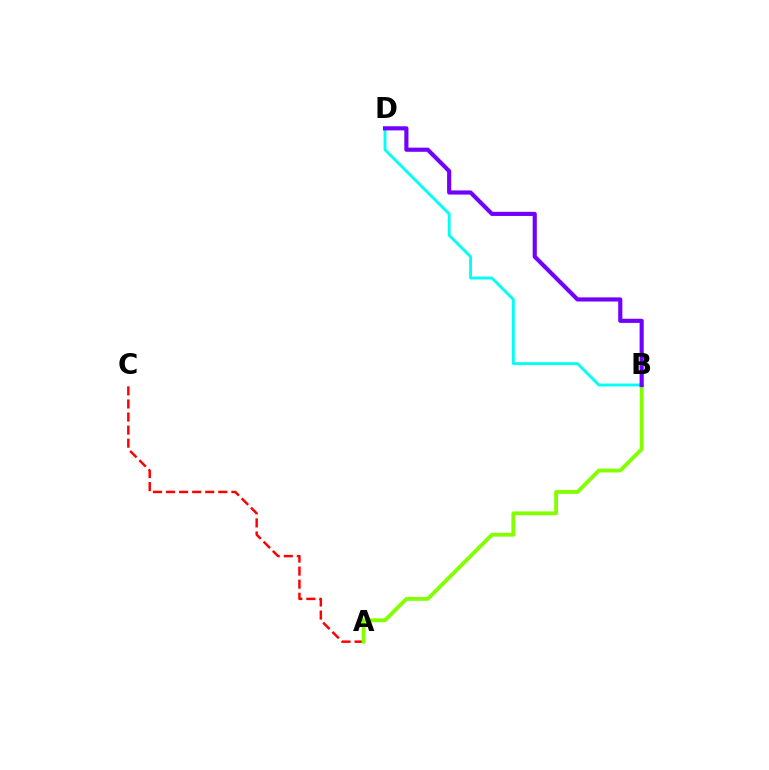{('A', 'C'): [{'color': '#ff0000', 'line_style': 'dashed', 'thickness': 1.78}], ('A', 'B'): [{'color': '#84ff00', 'line_style': 'solid', 'thickness': 2.78}], ('B', 'D'): [{'color': '#00fff6', 'line_style': 'solid', 'thickness': 2.08}, {'color': '#7200ff', 'line_style': 'solid', 'thickness': 2.98}]}